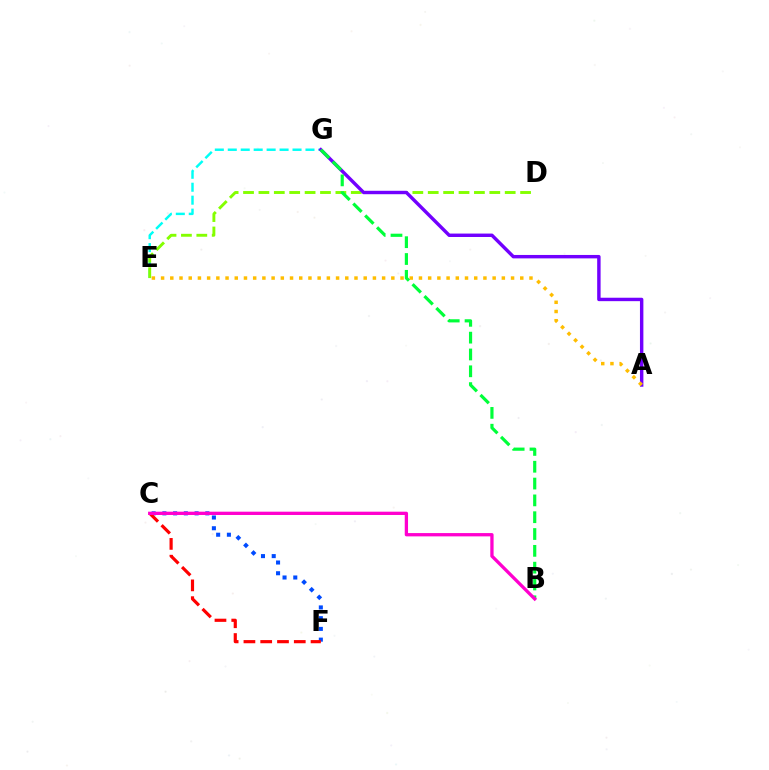{('E', 'G'): [{'color': '#00fff6', 'line_style': 'dashed', 'thickness': 1.76}], ('D', 'E'): [{'color': '#84ff00', 'line_style': 'dashed', 'thickness': 2.09}], ('A', 'G'): [{'color': '#7200ff', 'line_style': 'solid', 'thickness': 2.46}], ('A', 'E'): [{'color': '#ffbd00', 'line_style': 'dotted', 'thickness': 2.5}], ('C', 'F'): [{'color': '#004bff', 'line_style': 'dotted', 'thickness': 2.92}, {'color': '#ff0000', 'line_style': 'dashed', 'thickness': 2.28}], ('B', 'G'): [{'color': '#00ff39', 'line_style': 'dashed', 'thickness': 2.29}], ('B', 'C'): [{'color': '#ff00cf', 'line_style': 'solid', 'thickness': 2.37}]}